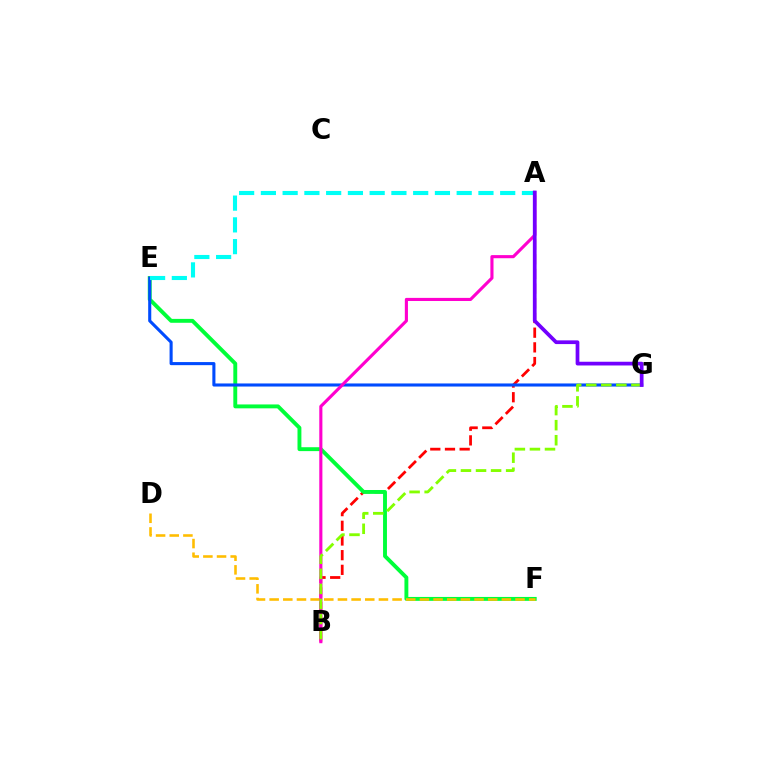{('A', 'B'): [{'color': '#ff0000', 'line_style': 'dashed', 'thickness': 1.99}, {'color': '#ff00cf', 'line_style': 'solid', 'thickness': 2.24}], ('E', 'F'): [{'color': '#00ff39', 'line_style': 'solid', 'thickness': 2.8}], ('D', 'F'): [{'color': '#ffbd00', 'line_style': 'dashed', 'thickness': 1.86}], ('E', 'G'): [{'color': '#004bff', 'line_style': 'solid', 'thickness': 2.22}], ('B', 'G'): [{'color': '#84ff00', 'line_style': 'dashed', 'thickness': 2.05}], ('A', 'E'): [{'color': '#00fff6', 'line_style': 'dashed', 'thickness': 2.96}], ('A', 'G'): [{'color': '#7200ff', 'line_style': 'solid', 'thickness': 2.68}]}